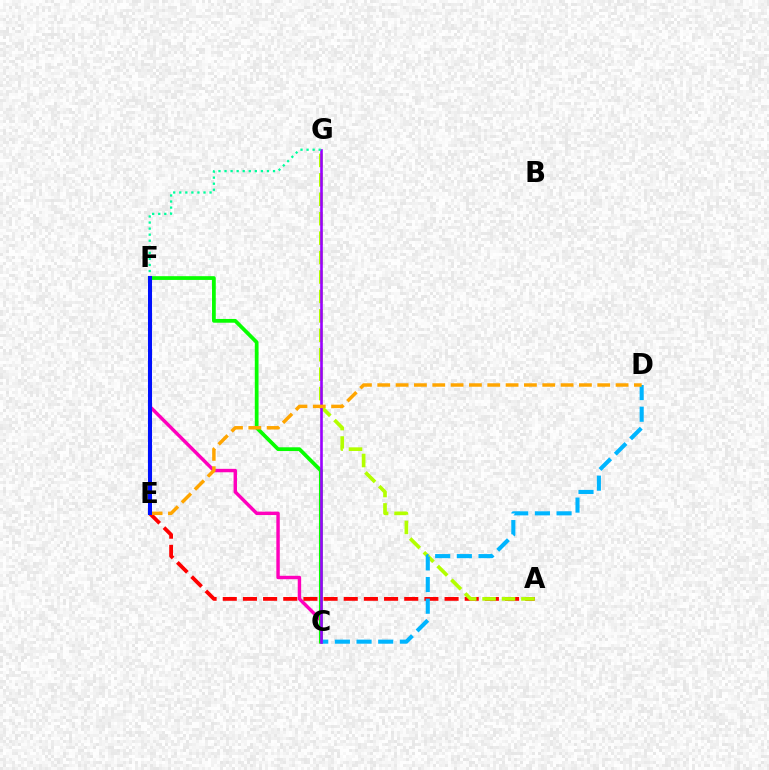{('C', 'F'): [{'color': '#ff00bd', 'line_style': 'solid', 'thickness': 2.47}, {'color': '#08ff00', 'line_style': 'solid', 'thickness': 2.7}], ('A', 'E'): [{'color': '#ff0000', 'line_style': 'dashed', 'thickness': 2.74}], ('A', 'G'): [{'color': '#b3ff00', 'line_style': 'dashed', 'thickness': 2.64}], ('C', 'D'): [{'color': '#00b5ff', 'line_style': 'dashed', 'thickness': 2.94}], ('C', 'G'): [{'color': '#9b00ff', 'line_style': 'solid', 'thickness': 1.89}], ('D', 'E'): [{'color': '#ffa500', 'line_style': 'dashed', 'thickness': 2.49}], ('F', 'G'): [{'color': '#00ff9d', 'line_style': 'dotted', 'thickness': 1.65}], ('E', 'F'): [{'color': '#0010ff', 'line_style': 'solid', 'thickness': 2.91}]}